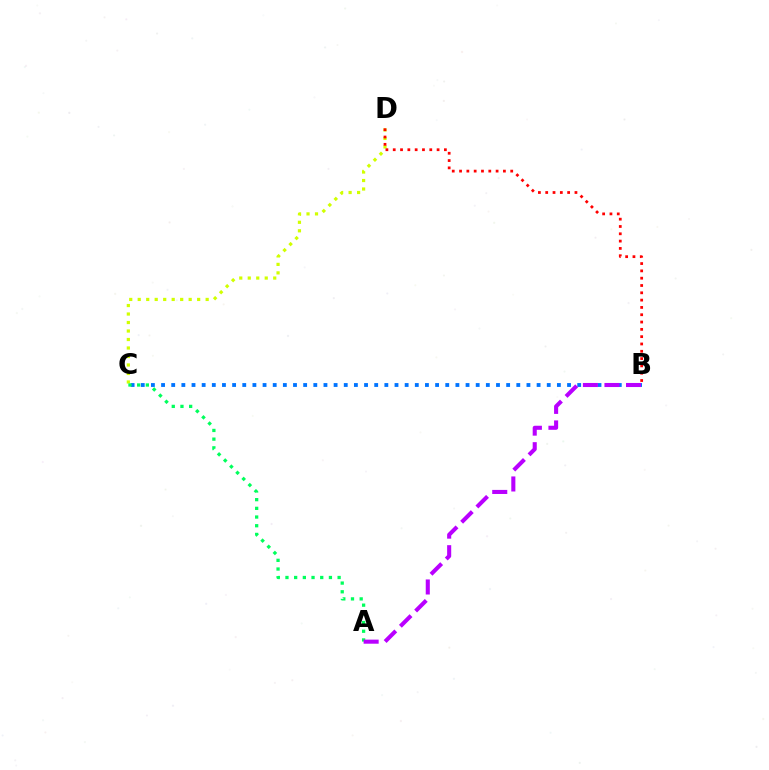{('C', 'D'): [{'color': '#d1ff00', 'line_style': 'dotted', 'thickness': 2.31}], ('B', 'D'): [{'color': '#ff0000', 'line_style': 'dotted', 'thickness': 1.99}], ('B', 'C'): [{'color': '#0074ff', 'line_style': 'dotted', 'thickness': 2.76}], ('A', 'C'): [{'color': '#00ff5c', 'line_style': 'dotted', 'thickness': 2.36}], ('A', 'B'): [{'color': '#b900ff', 'line_style': 'dashed', 'thickness': 2.93}]}